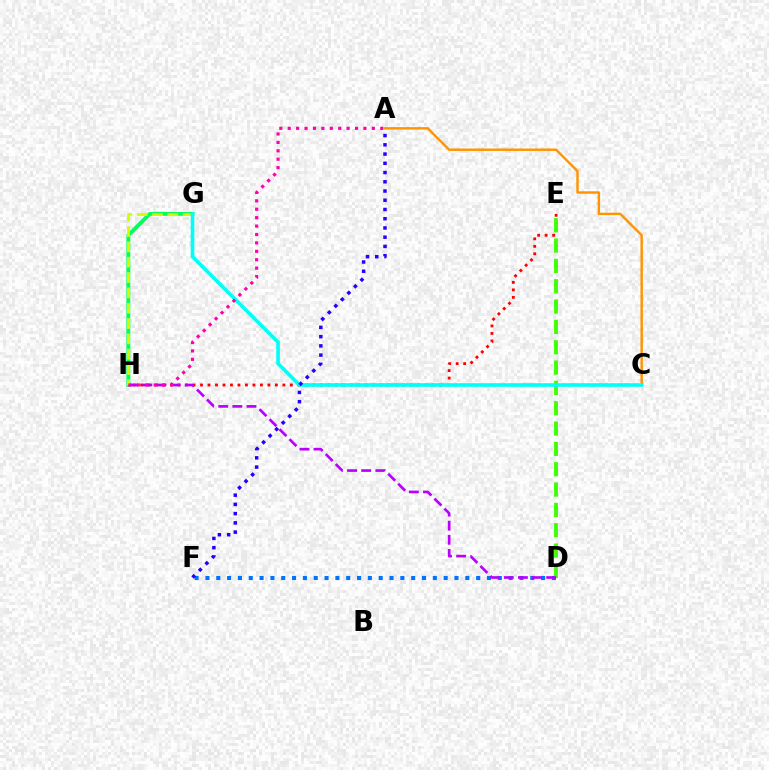{('D', 'F'): [{'color': '#0074ff', 'line_style': 'dotted', 'thickness': 2.94}], ('E', 'H'): [{'color': '#ff0000', 'line_style': 'dotted', 'thickness': 2.03}], ('G', 'H'): [{'color': '#00ff5c', 'line_style': 'solid', 'thickness': 2.8}, {'color': '#d1ff00', 'line_style': 'dashed', 'thickness': 2.08}], ('A', 'C'): [{'color': '#ff9400', 'line_style': 'solid', 'thickness': 1.74}], ('D', 'E'): [{'color': '#3dff00', 'line_style': 'dashed', 'thickness': 2.76}], ('D', 'H'): [{'color': '#b900ff', 'line_style': 'dashed', 'thickness': 1.92}], ('C', 'G'): [{'color': '#00fff6', 'line_style': 'solid', 'thickness': 2.6}], ('A', 'H'): [{'color': '#ff00ac', 'line_style': 'dotted', 'thickness': 2.29}], ('A', 'F'): [{'color': '#2500ff', 'line_style': 'dotted', 'thickness': 2.51}]}